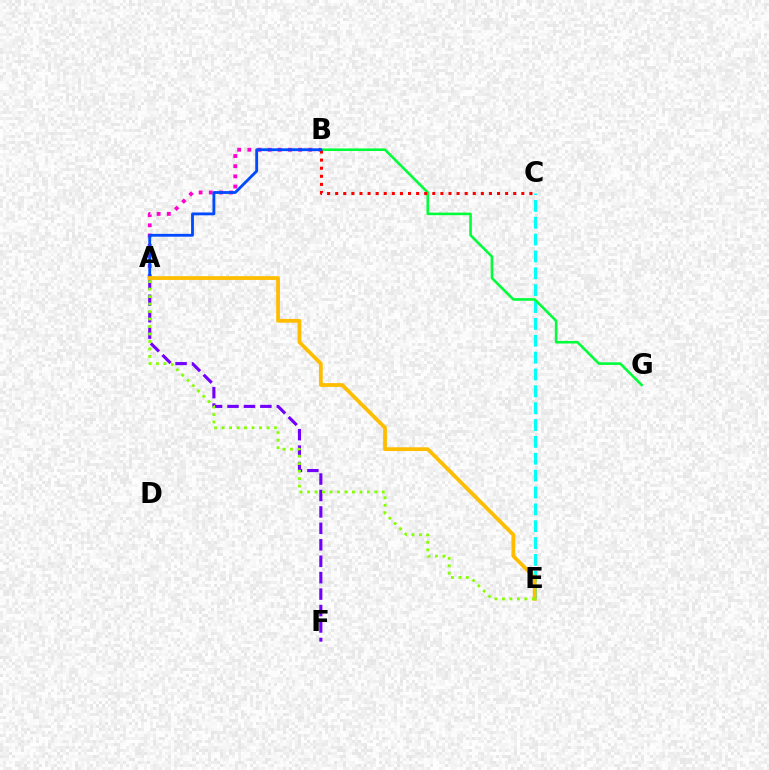{('C', 'E'): [{'color': '#00fff6', 'line_style': 'dashed', 'thickness': 2.29}], ('B', 'G'): [{'color': '#00ff39', 'line_style': 'solid', 'thickness': 1.87}], ('A', 'B'): [{'color': '#ff00cf', 'line_style': 'dotted', 'thickness': 2.76}, {'color': '#004bff', 'line_style': 'solid', 'thickness': 2.04}], ('B', 'C'): [{'color': '#ff0000', 'line_style': 'dotted', 'thickness': 2.2}], ('A', 'F'): [{'color': '#7200ff', 'line_style': 'dashed', 'thickness': 2.23}], ('A', 'E'): [{'color': '#ffbd00', 'line_style': 'solid', 'thickness': 2.72}, {'color': '#84ff00', 'line_style': 'dotted', 'thickness': 2.03}]}